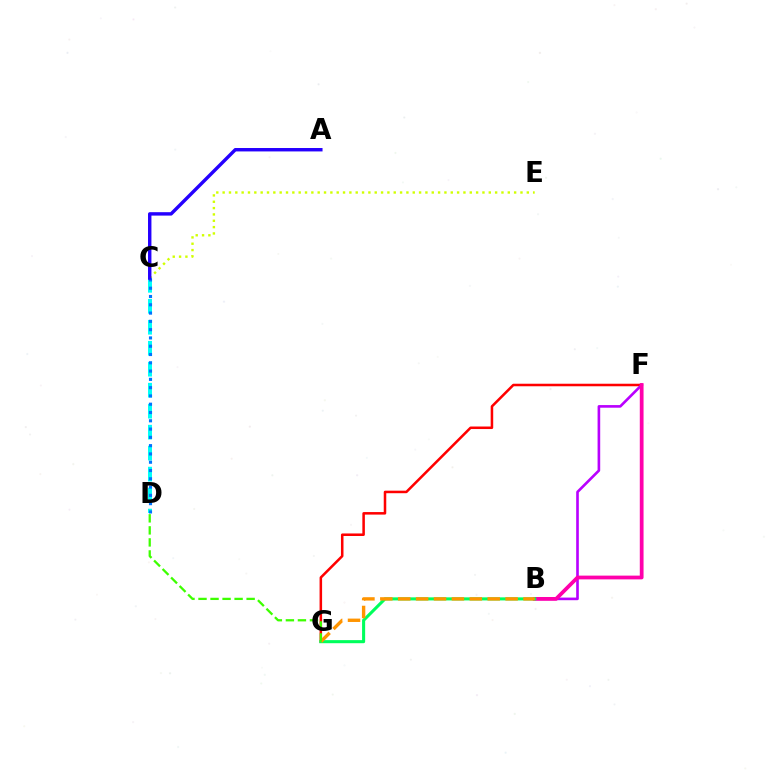{('C', 'E'): [{'color': '#d1ff00', 'line_style': 'dotted', 'thickness': 1.72}], ('F', 'G'): [{'color': '#ff0000', 'line_style': 'solid', 'thickness': 1.82}], ('C', 'D'): [{'color': '#00fff6', 'line_style': 'dashed', 'thickness': 2.85}, {'color': '#0074ff', 'line_style': 'dotted', 'thickness': 2.25}], ('B', 'F'): [{'color': '#b900ff', 'line_style': 'solid', 'thickness': 1.9}, {'color': '#ff00ac', 'line_style': 'solid', 'thickness': 2.71}], ('A', 'C'): [{'color': '#2500ff', 'line_style': 'solid', 'thickness': 2.46}], ('B', 'G'): [{'color': '#00ff5c', 'line_style': 'solid', 'thickness': 2.21}, {'color': '#ff9400', 'line_style': 'dashed', 'thickness': 2.43}], ('D', 'G'): [{'color': '#3dff00', 'line_style': 'dashed', 'thickness': 1.63}]}